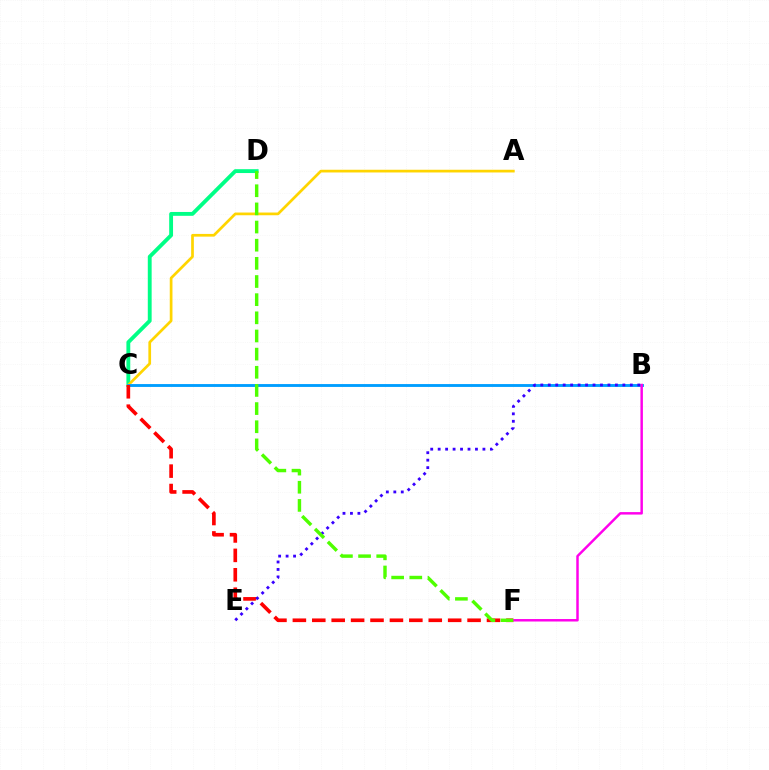{('C', 'D'): [{'color': '#00ff86', 'line_style': 'solid', 'thickness': 2.78}], ('A', 'C'): [{'color': '#ffd500', 'line_style': 'solid', 'thickness': 1.95}], ('B', 'C'): [{'color': '#009eff', 'line_style': 'solid', 'thickness': 2.06}], ('C', 'F'): [{'color': '#ff0000', 'line_style': 'dashed', 'thickness': 2.64}], ('B', 'E'): [{'color': '#3700ff', 'line_style': 'dotted', 'thickness': 2.03}], ('B', 'F'): [{'color': '#ff00ed', 'line_style': 'solid', 'thickness': 1.78}], ('D', 'F'): [{'color': '#4fff00', 'line_style': 'dashed', 'thickness': 2.47}]}